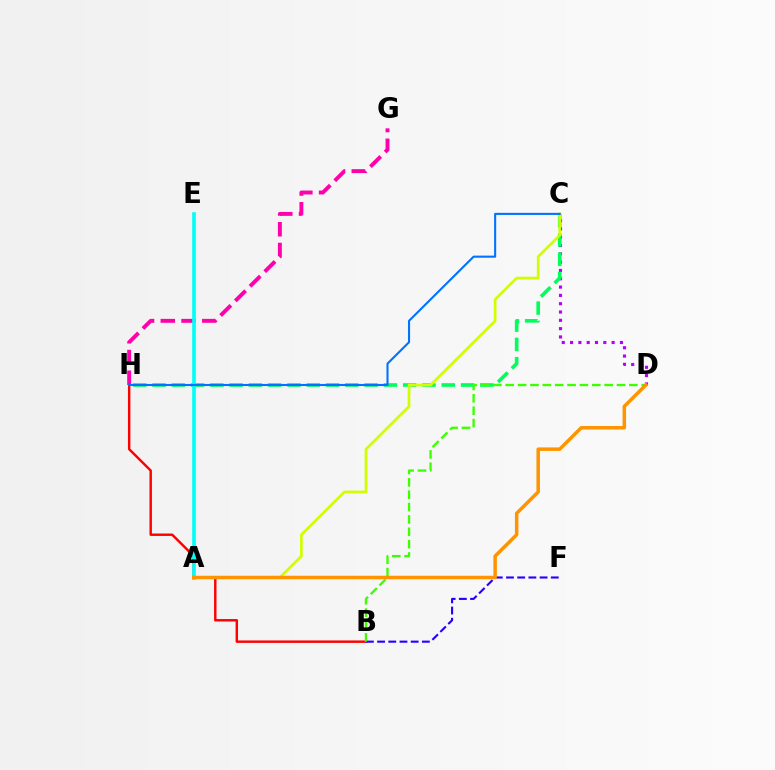{('B', 'H'): [{'color': '#ff0000', 'line_style': 'solid', 'thickness': 1.75}], ('C', 'D'): [{'color': '#b900ff', 'line_style': 'dotted', 'thickness': 2.26}], ('C', 'H'): [{'color': '#00ff5c', 'line_style': 'dashed', 'thickness': 2.62}, {'color': '#0074ff', 'line_style': 'solid', 'thickness': 1.52}], ('B', 'F'): [{'color': '#2500ff', 'line_style': 'dashed', 'thickness': 1.52}], ('G', 'H'): [{'color': '#ff00ac', 'line_style': 'dashed', 'thickness': 2.82}], ('A', 'E'): [{'color': '#00fff6', 'line_style': 'solid', 'thickness': 2.61}], ('A', 'C'): [{'color': '#d1ff00', 'line_style': 'solid', 'thickness': 1.94}], ('B', 'D'): [{'color': '#3dff00', 'line_style': 'dashed', 'thickness': 1.68}], ('A', 'D'): [{'color': '#ff9400', 'line_style': 'solid', 'thickness': 2.52}]}